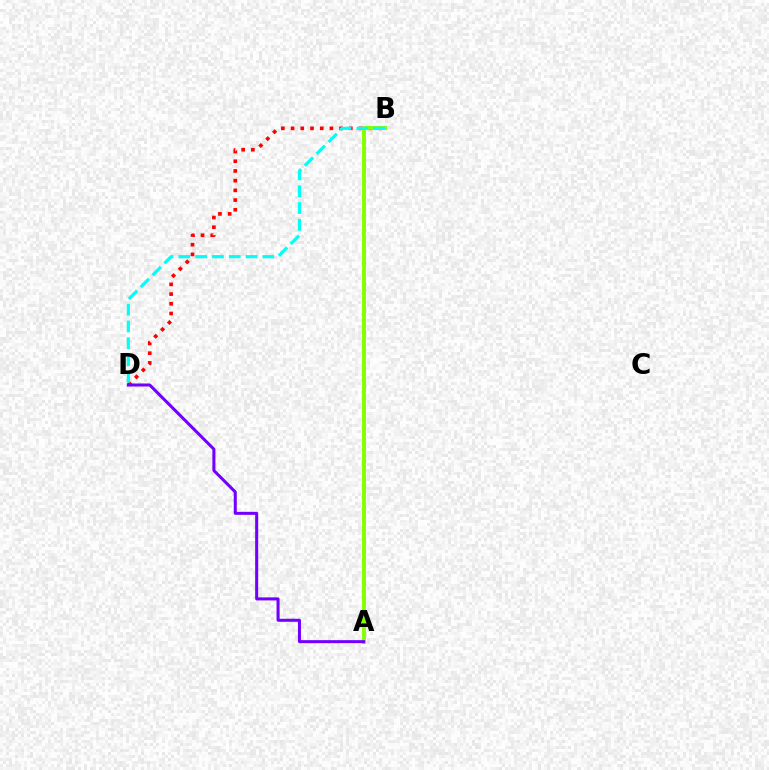{('B', 'D'): [{'color': '#ff0000', 'line_style': 'dotted', 'thickness': 2.64}, {'color': '#00fff6', 'line_style': 'dashed', 'thickness': 2.28}], ('A', 'B'): [{'color': '#84ff00', 'line_style': 'solid', 'thickness': 2.82}], ('A', 'D'): [{'color': '#7200ff', 'line_style': 'solid', 'thickness': 2.18}]}